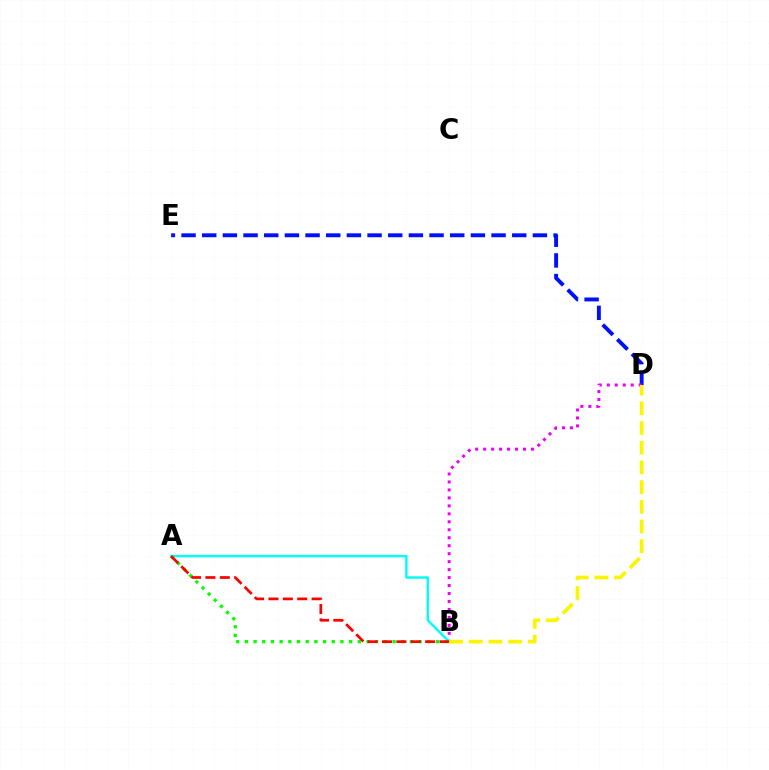{('D', 'E'): [{'color': '#0010ff', 'line_style': 'dashed', 'thickness': 2.81}], ('B', 'D'): [{'color': '#ee00ff', 'line_style': 'dotted', 'thickness': 2.16}, {'color': '#fcf500', 'line_style': 'dashed', 'thickness': 2.68}], ('A', 'B'): [{'color': '#00fff6', 'line_style': 'solid', 'thickness': 1.76}, {'color': '#08ff00', 'line_style': 'dotted', 'thickness': 2.36}, {'color': '#ff0000', 'line_style': 'dashed', 'thickness': 1.95}]}